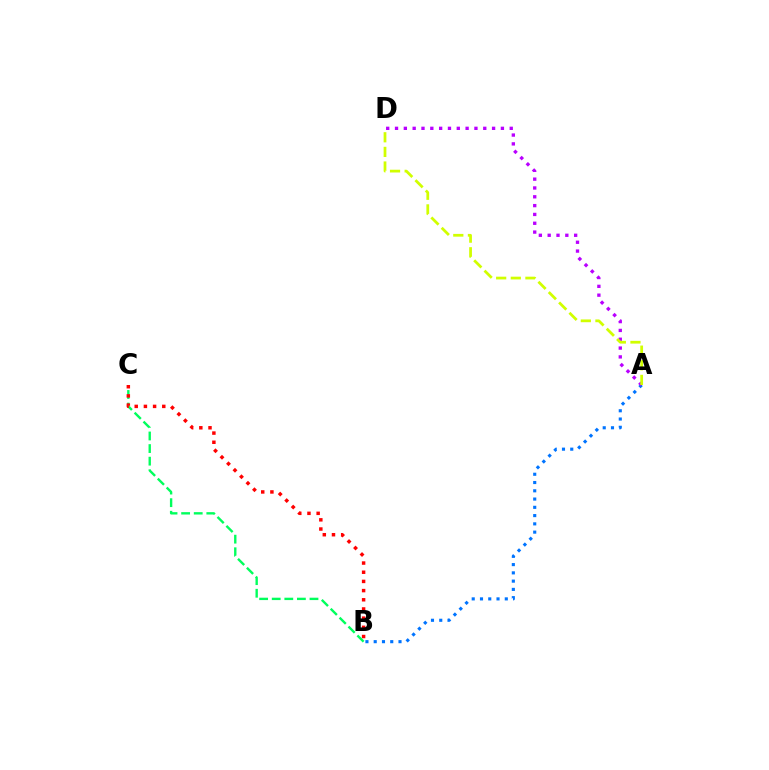{('B', 'C'): [{'color': '#00ff5c', 'line_style': 'dashed', 'thickness': 1.71}, {'color': '#ff0000', 'line_style': 'dotted', 'thickness': 2.49}], ('A', 'B'): [{'color': '#0074ff', 'line_style': 'dotted', 'thickness': 2.25}], ('A', 'D'): [{'color': '#b900ff', 'line_style': 'dotted', 'thickness': 2.4}, {'color': '#d1ff00', 'line_style': 'dashed', 'thickness': 1.99}]}